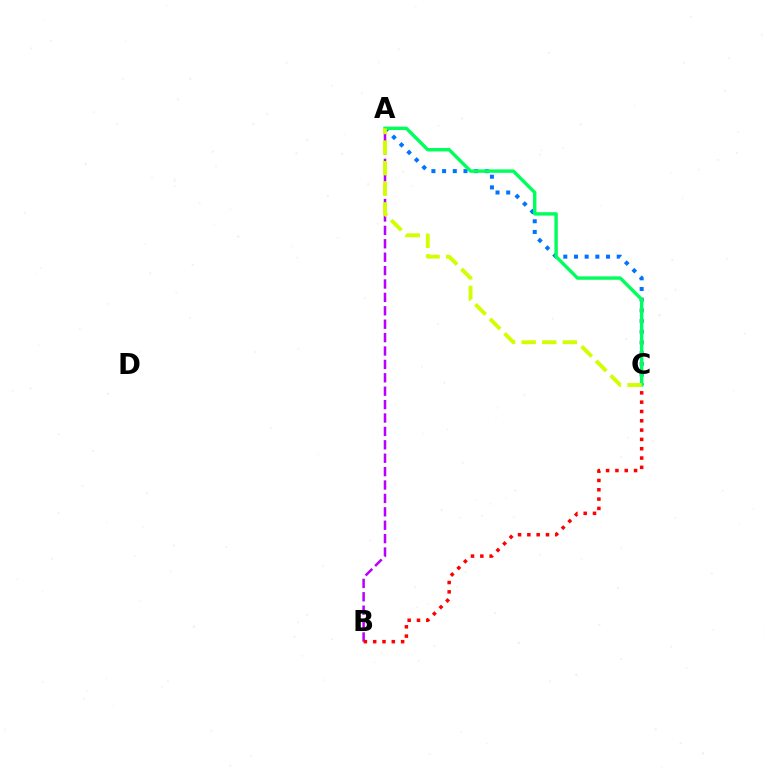{('A', 'C'): [{'color': '#0074ff', 'line_style': 'dotted', 'thickness': 2.9}, {'color': '#00ff5c', 'line_style': 'solid', 'thickness': 2.46}, {'color': '#d1ff00', 'line_style': 'dashed', 'thickness': 2.8}], ('A', 'B'): [{'color': '#b900ff', 'line_style': 'dashed', 'thickness': 1.82}], ('B', 'C'): [{'color': '#ff0000', 'line_style': 'dotted', 'thickness': 2.53}]}